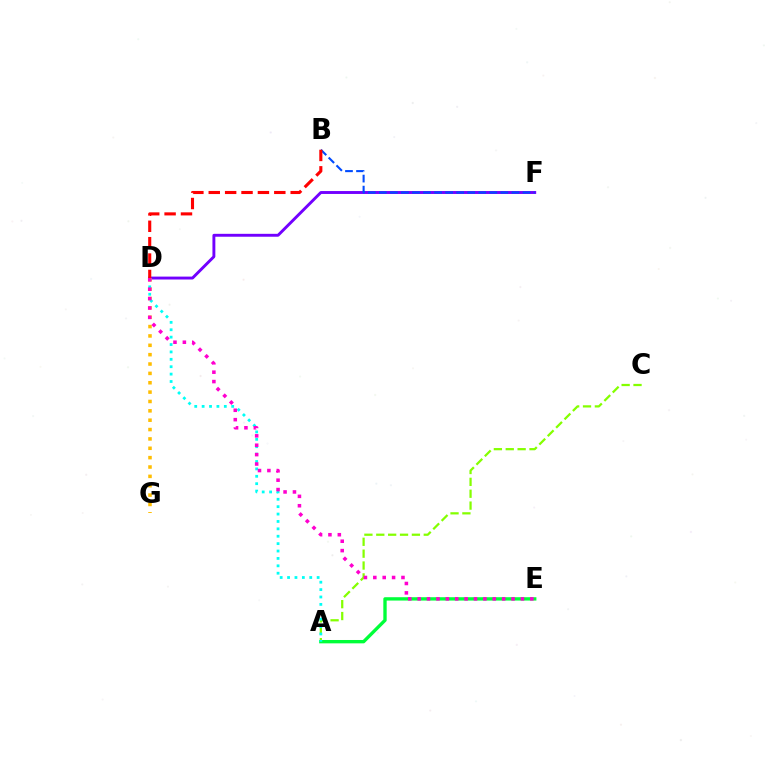{('A', 'C'): [{'color': '#84ff00', 'line_style': 'dashed', 'thickness': 1.61}], ('A', 'E'): [{'color': '#00ff39', 'line_style': 'solid', 'thickness': 2.41}], ('D', 'F'): [{'color': '#7200ff', 'line_style': 'solid', 'thickness': 2.09}], ('B', 'F'): [{'color': '#004bff', 'line_style': 'dashed', 'thickness': 1.5}], ('D', 'G'): [{'color': '#ffbd00', 'line_style': 'dotted', 'thickness': 2.54}], ('A', 'D'): [{'color': '#00fff6', 'line_style': 'dotted', 'thickness': 2.01}], ('D', 'E'): [{'color': '#ff00cf', 'line_style': 'dotted', 'thickness': 2.55}], ('B', 'D'): [{'color': '#ff0000', 'line_style': 'dashed', 'thickness': 2.23}]}